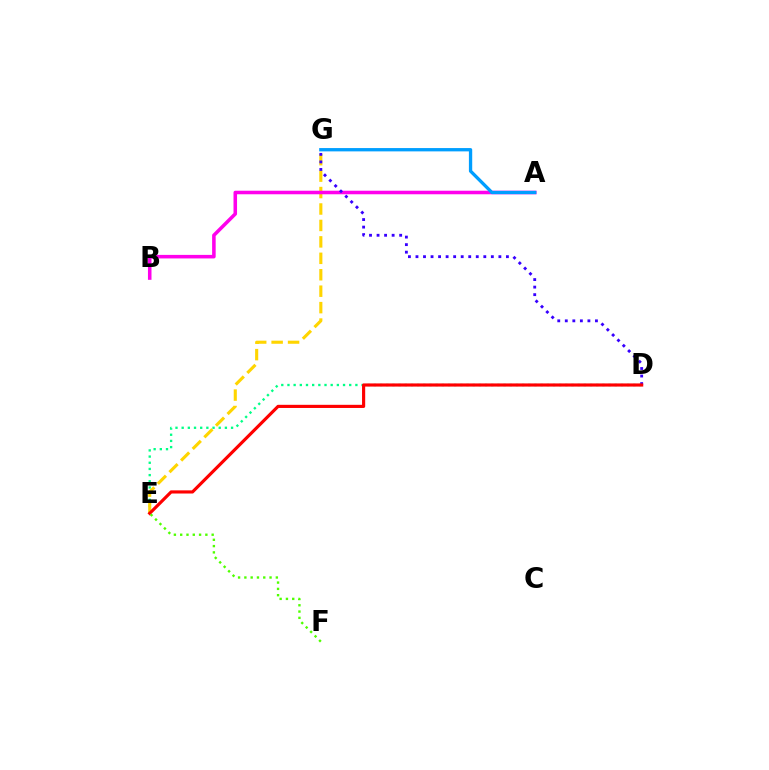{('D', 'E'): [{'color': '#00ff86', 'line_style': 'dotted', 'thickness': 1.68}, {'color': '#ff0000', 'line_style': 'solid', 'thickness': 2.27}], ('E', 'G'): [{'color': '#ffd500', 'line_style': 'dashed', 'thickness': 2.23}], ('A', 'B'): [{'color': '#ff00ed', 'line_style': 'solid', 'thickness': 2.56}], ('D', 'G'): [{'color': '#3700ff', 'line_style': 'dotted', 'thickness': 2.05}], ('E', 'F'): [{'color': '#4fff00', 'line_style': 'dotted', 'thickness': 1.71}], ('A', 'G'): [{'color': '#009eff', 'line_style': 'solid', 'thickness': 2.38}]}